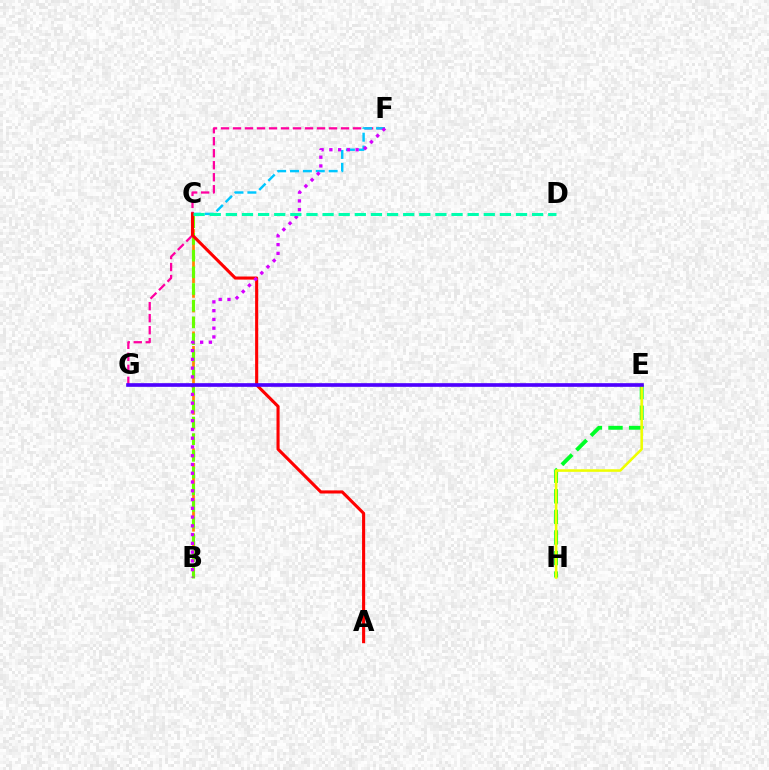{('E', 'H'): [{'color': '#00ff27', 'line_style': 'dashed', 'thickness': 2.8}, {'color': '#eeff00', 'line_style': 'solid', 'thickness': 1.84}], ('F', 'G'): [{'color': '#ff00a0', 'line_style': 'dashed', 'thickness': 1.63}], ('C', 'F'): [{'color': '#00c7ff', 'line_style': 'dashed', 'thickness': 1.75}], ('B', 'C'): [{'color': '#ff8800', 'line_style': 'dashed', 'thickness': 1.99}, {'color': '#66ff00', 'line_style': 'dashed', 'thickness': 2.27}], ('E', 'G'): [{'color': '#003fff', 'line_style': 'solid', 'thickness': 1.53}, {'color': '#4f00ff', 'line_style': 'solid', 'thickness': 2.62}], ('A', 'C'): [{'color': '#ff0000', 'line_style': 'solid', 'thickness': 2.23}], ('B', 'F'): [{'color': '#d600ff', 'line_style': 'dotted', 'thickness': 2.38}], ('C', 'D'): [{'color': '#00ffaf', 'line_style': 'dashed', 'thickness': 2.19}]}